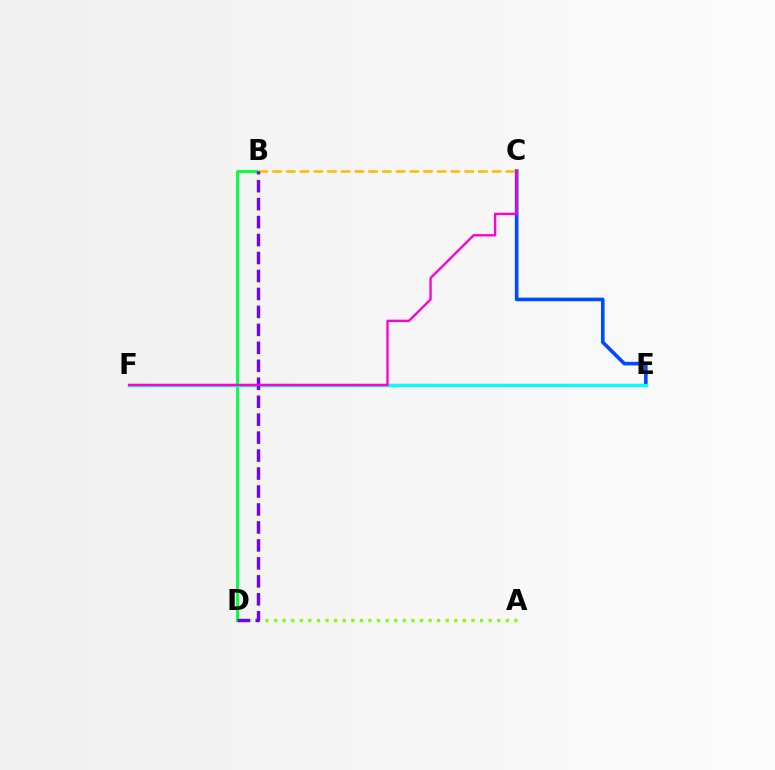{('E', 'F'): [{'color': '#ff0000', 'line_style': 'solid', 'thickness': 2.27}, {'color': '#00fff6', 'line_style': 'solid', 'thickness': 2.36}], ('B', 'D'): [{'color': '#00ff39', 'line_style': 'solid', 'thickness': 2.03}, {'color': '#7200ff', 'line_style': 'dashed', 'thickness': 2.44}], ('A', 'D'): [{'color': '#84ff00', 'line_style': 'dotted', 'thickness': 2.33}], ('C', 'E'): [{'color': '#004bff', 'line_style': 'solid', 'thickness': 2.6}], ('B', 'C'): [{'color': '#ffbd00', 'line_style': 'dashed', 'thickness': 1.86}], ('C', 'F'): [{'color': '#ff00cf', 'line_style': 'solid', 'thickness': 1.67}]}